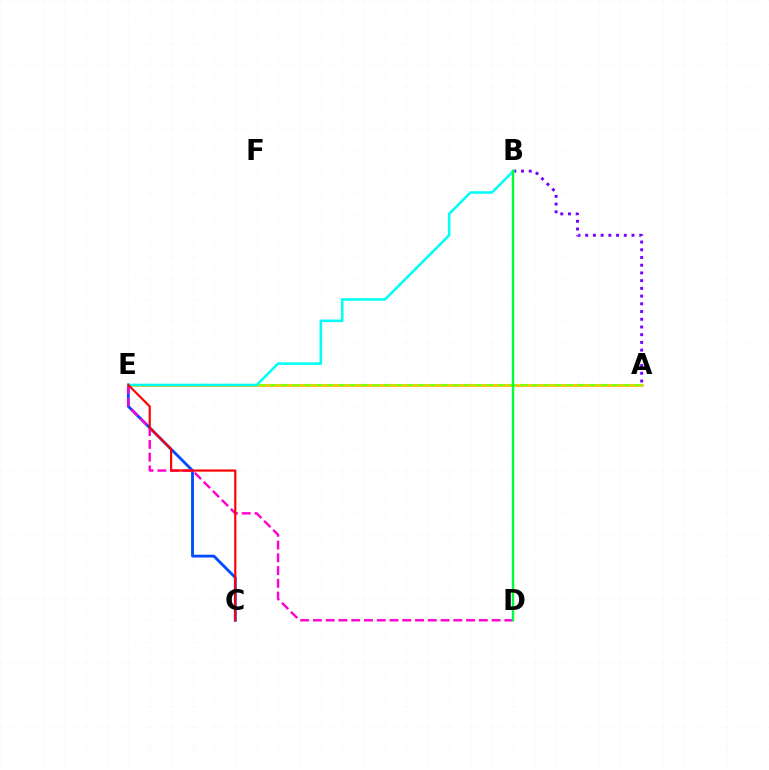{('A', 'B'): [{'color': '#7200ff', 'line_style': 'dotted', 'thickness': 2.1}], ('C', 'E'): [{'color': '#004bff', 'line_style': 'solid', 'thickness': 2.03}, {'color': '#ff0000', 'line_style': 'solid', 'thickness': 1.56}], ('A', 'E'): [{'color': '#ffbd00', 'line_style': 'solid', 'thickness': 1.93}, {'color': '#84ff00', 'line_style': 'dashed', 'thickness': 1.55}], ('D', 'E'): [{'color': '#ff00cf', 'line_style': 'dashed', 'thickness': 1.73}], ('B', 'E'): [{'color': '#00fff6', 'line_style': 'solid', 'thickness': 1.85}], ('B', 'D'): [{'color': '#00ff39', 'line_style': 'solid', 'thickness': 1.73}]}